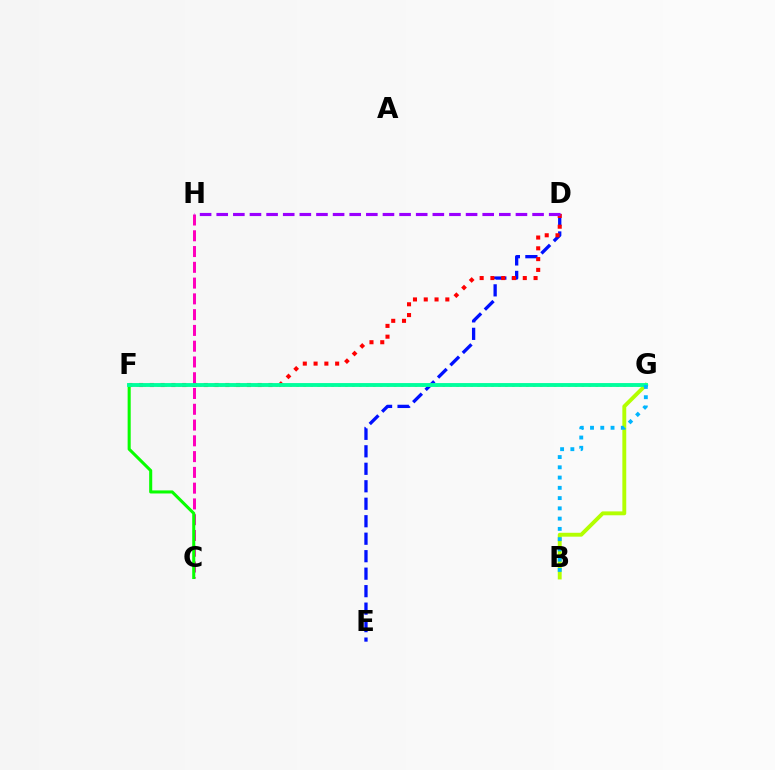{('C', 'H'): [{'color': '#ff00bd', 'line_style': 'dashed', 'thickness': 2.14}], ('D', 'E'): [{'color': '#0010ff', 'line_style': 'dashed', 'thickness': 2.37}], ('F', 'G'): [{'color': '#ffa500', 'line_style': 'dotted', 'thickness': 1.89}, {'color': '#00ff9d', 'line_style': 'solid', 'thickness': 2.79}], ('D', 'F'): [{'color': '#ff0000', 'line_style': 'dotted', 'thickness': 2.93}], ('B', 'G'): [{'color': '#b3ff00', 'line_style': 'solid', 'thickness': 2.8}, {'color': '#00b5ff', 'line_style': 'dotted', 'thickness': 2.79}], ('C', 'F'): [{'color': '#08ff00', 'line_style': 'solid', 'thickness': 2.2}], ('D', 'H'): [{'color': '#9b00ff', 'line_style': 'dashed', 'thickness': 2.26}]}